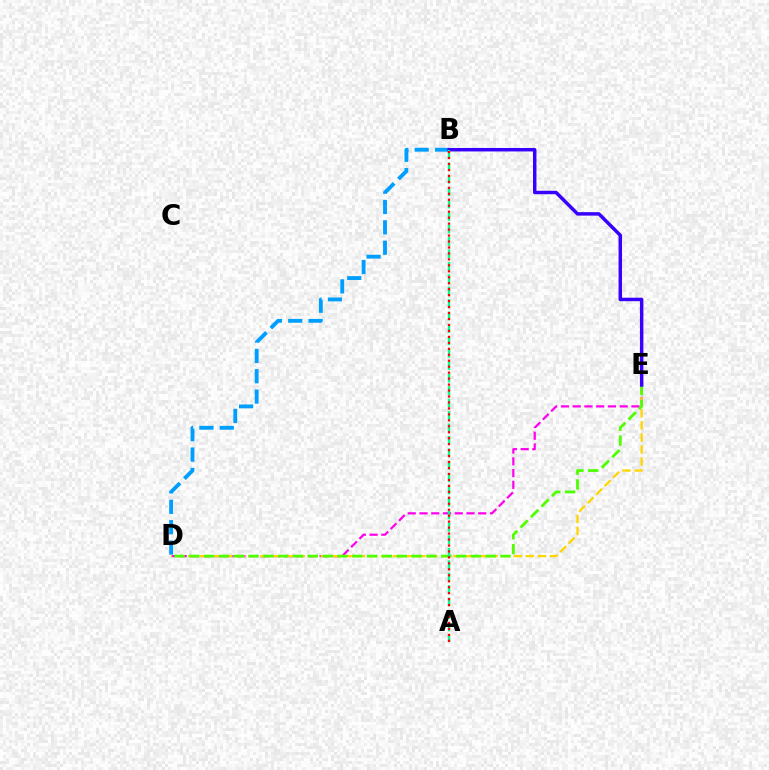{('D', 'E'): [{'color': '#ff00ed', 'line_style': 'dashed', 'thickness': 1.6}, {'color': '#ffd500', 'line_style': 'dashed', 'thickness': 1.64}, {'color': '#4fff00', 'line_style': 'dashed', 'thickness': 2.01}], ('B', 'D'): [{'color': '#009eff', 'line_style': 'dashed', 'thickness': 2.77}], ('B', 'E'): [{'color': '#3700ff', 'line_style': 'solid', 'thickness': 2.49}], ('A', 'B'): [{'color': '#00ff86', 'line_style': 'dashed', 'thickness': 1.69}, {'color': '#ff0000', 'line_style': 'dotted', 'thickness': 1.62}]}